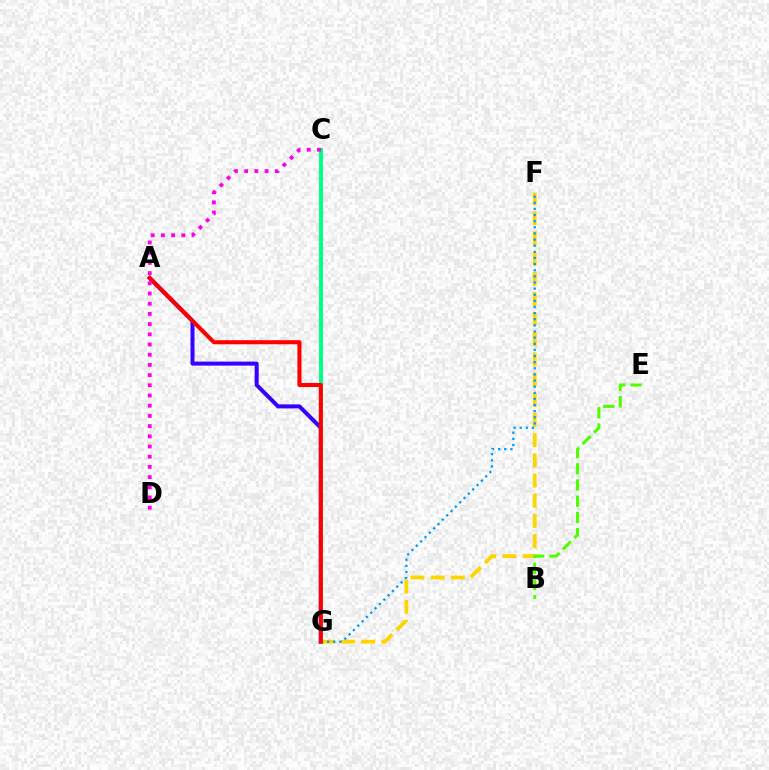{('F', 'G'): [{'color': '#ffd500', 'line_style': 'dashed', 'thickness': 2.74}, {'color': '#009eff', 'line_style': 'dotted', 'thickness': 1.67}], ('B', 'E'): [{'color': '#4fff00', 'line_style': 'dashed', 'thickness': 2.2}], ('A', 'G'): [{'color': '#3700ff', 'line_style': 'solid', 'thickness': 2.9}, {'color': '#ff0000', 'line_style': 'solid', 'thickness': 2.92}], ('C', 'G'): [{'color': '#00ff86', 'line_style': 'solid', 'thickness': 2.84}], ('C', 'D'): [{'color': '#ff00ed', 'line_style': 'dotted', 'thickness': 2.77}]}